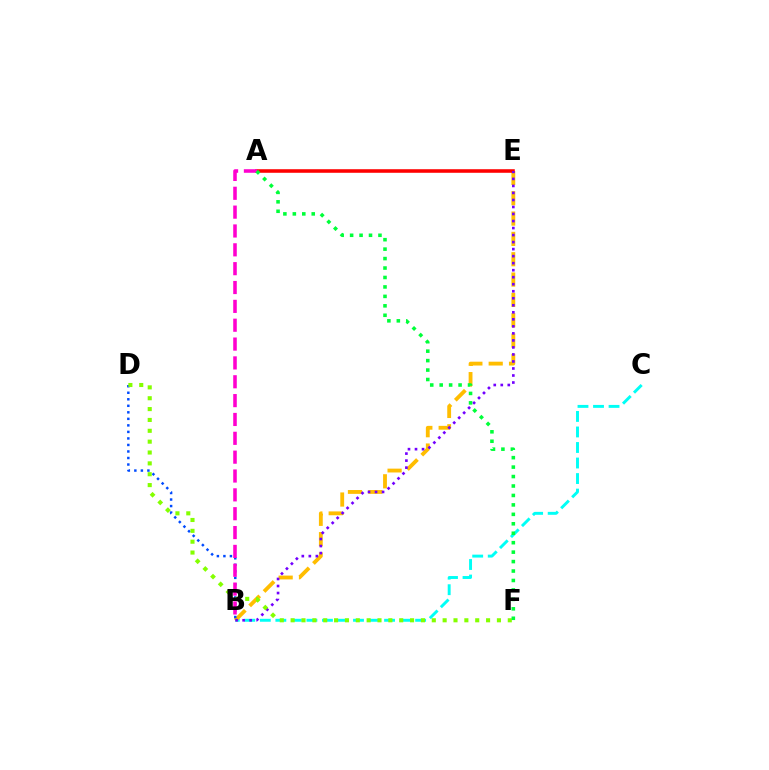{('B', 'C'): [{'color': '#00fff6', 'line_style': 'dashed', 'thickness': 2.11}], ('B', 'E'): [{'color': '#ffbd00', 'line_style': 'dashed', 'thickness': 2.76}, {'color': '#7200ff', 'line_style': 'dotted', 'thickness': 1.91}], ('A', 'E'): [{'color': '#ff0000', 'line_style': 'solid', 'thickness': 2.57}], ('B', 'D'): [{'color': '#004bff', 'line_style': 'dotted', 'thickness': 1.77}], ('D', 'F'): [{'color': '#84ff00', 'line_style': 'dotted', 'thickness': 2.95}], ('A', 'B'): [{'color': '#ff00cf', 'line_style': 'dashed', 'thickness': 2.56}], ('A', 'F'): [{'color': '#00ff39', 'line_style': 'dotted', 'thickness': 2.57}]}